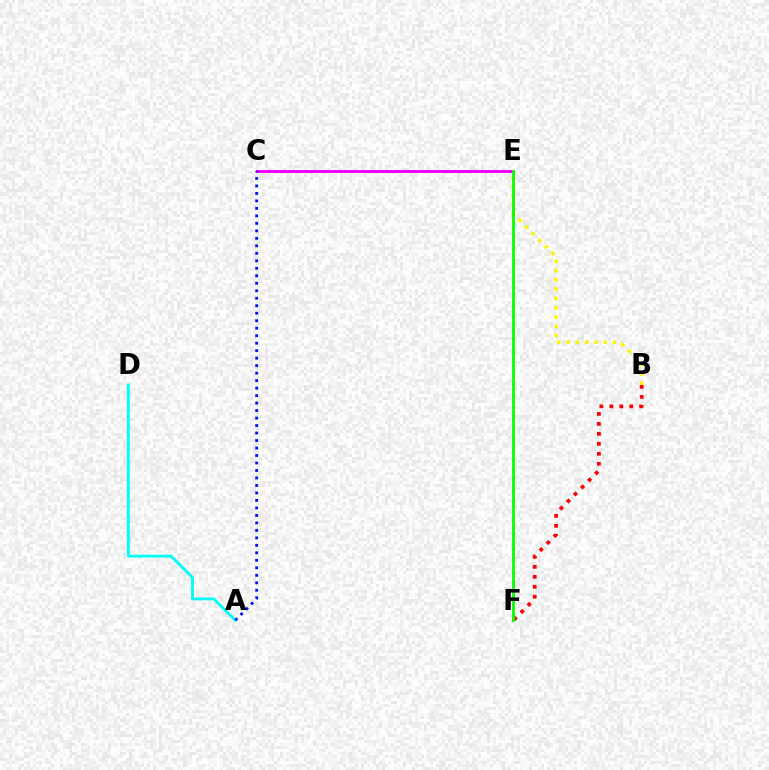{('A', 'D'): [{'color': '#00fff6', 'line_style': 'solid', 'thickness': 2.08}], ('B', 'E'): [{'color': '#fcf500', 'line_style': 'dotted', 'thickness': 2.52}], ('C', 'E'): [{'color': '#ee00ff', 'line_style': 'solid', 'thickness': 2.12}], ('A', 'C'): [{'color': '#0010ff', 'line_style': 'dotted', 'thickness': 2.03}], ('B', 'F'): [{'color': '#ff0000', 'line_style': 'dotted', 'thickness': 2.71}], ('E', 'F'): [{'color': '#08ff00', 'line_style': 'solid', 'thickness': 2.01}]}